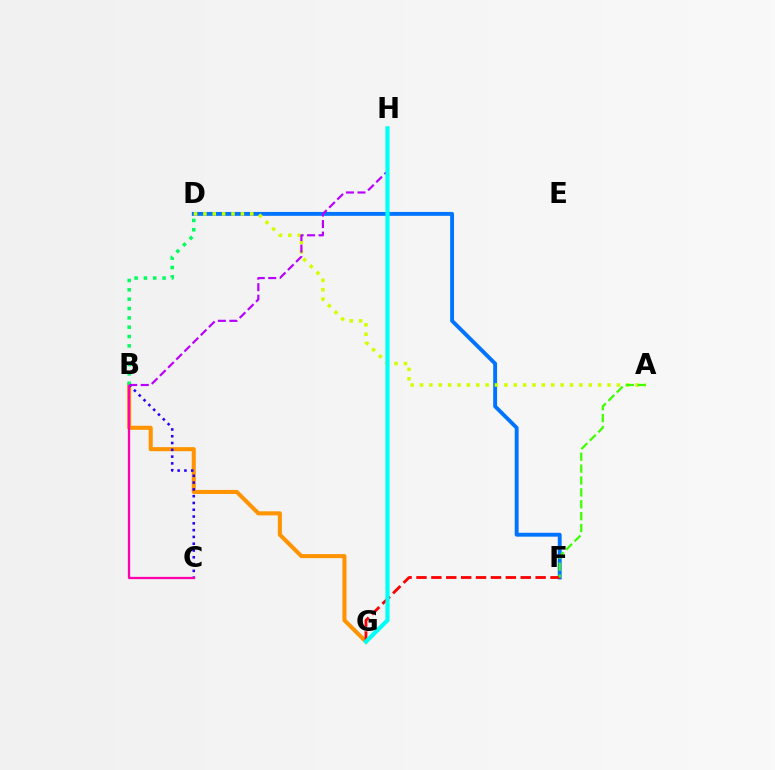{('B', 'G'): [{'color': '#ff9400', 'line_style': 'solid', 'thickness': 2.93}], ('D', 'F'): [{'color': '#0074ff', 'line_style': 'solid', 'thickness': 2.79}], ('A', 'D'): [{'color': '#d1ff00', 'line_style': 'dotted', 'thickness': 2.55}], ('B', 'C'): [{'color': '#2500ff', 'line_style': 'dotted', 'thickness': 1.84}, {'color': '#ff00ac', 'line_style': 'solid', 'thickness': 1.64}], ('F', 'G'): [{'color': '#ff0000', 'line_style': 'dashed', 'thickness': 2.02}], ('A', 'F'): [{'color': '#3dff00', 'line_style': 'dashed', 'thickness': 1.62}], ('B', 'D'): [{'color': '#00ff5c', 'line_style': 'dotted', 'thickness': 2.54}], ('B', 'H'): [{'color': '#b900ff', 'line_style': 'dashed', 'thickness': 1.56}], ('G', 'H'): [{'color': '#00fff6', 'line_style': 'solid', 'thickness': 2.99}]}